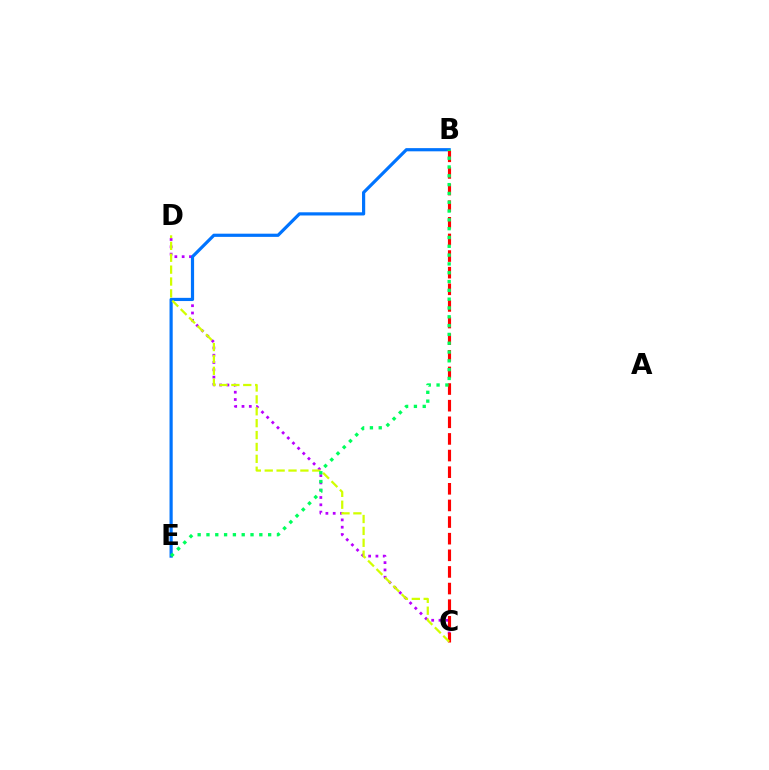{('C', 'D'): [{'color': '#b900ff', 'line_style': 'dotted', 'thickness': 1.98}, {'color': '#d1ff00', 'line_style': 'dashed', 'thickness': 1.62}], ('B', 'E'): [{'color': '#0074ff', 'line_style': 'solid', 'thickness': 2.29}, {'color': '#00ff5c', 'line_style': 'dotted', 'thickness': 2.39}], ('B', 'C'): [{'color': '#ff0000', 'line_style': 'dashed', 'thickness': 2.26}]}